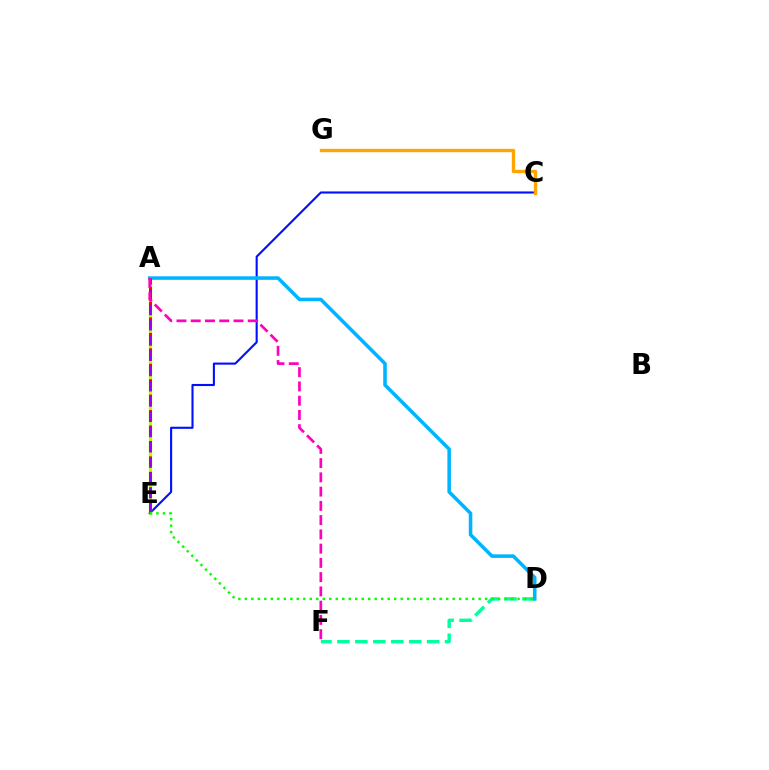{('C', 'E'): [{'color': '#0010ff', 'line_style': 'solid', 'thickness': 1.51}], ('A', 'E'): [{'color': '#b3ff00', 'line_style': 'solid', 'thickness': 2.4}, {'color': '#ff0000', 'line_style': 'dashed', 'thickness': 2.1}, {'color': '#9b00ff', 'line_style': 'dashed', 'thickness': 2.07}], ('C', 'G'): [{'color': '#ffa500', 'line_style': 'solid', 'thickness': 2.41}], ('D', 'F'): [{'color': '#00ff9d', 'line_style': 'dashed', 'thickness': 2.44}], ('A', 'D'): [{'color': '#00b5ff', 'line_style': 'solid', 'thickness': 2.56}], ('D', 'E'): [{'color': '#08ff00', 'line_style': 'dotted', 'thickness': 1.76}], ('A', 'F'): [{'color': '#ff00bd', 'line_style': 'dashed', 'thickness': 1.94}]}